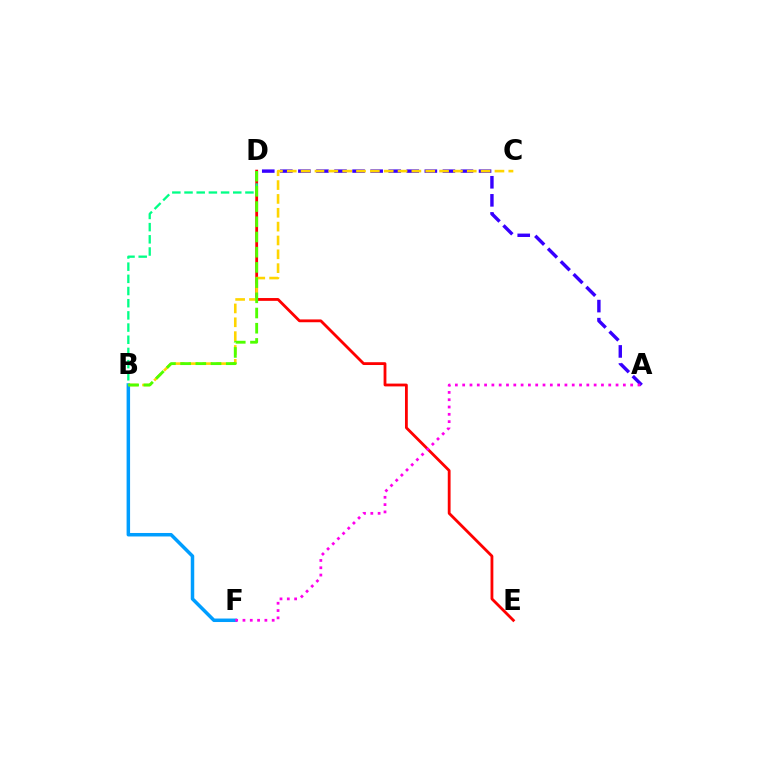{('B', 'F'): [{'color': '#009eff', 'line_style': 'solid', 'thickness': 2.51}], ('A', 'D'): [{'color': '#3700ff', 'line_style': 'dashed', 'thickness': 2.45}], ('D', 'E'): [{'color': '#ff0000', 'line_style': 'solid', 'thickness': 2.02}], ('A', 'F'): [{'color': '#ff00ed', 'line_style': 'dotted', 'thickness': 1.98}], ('B', 'C'): [{'color': '#ffd500', 'line_style': 'dashed', 'thickness': 1.88}], ('B', 'D'): [{'color': '#00ff86', 'line_style': 'dashed', 'thickness': 1.65}, {'color': '#4fff00', 'line_style': 'dashed', 'thickness': 2.07}]}